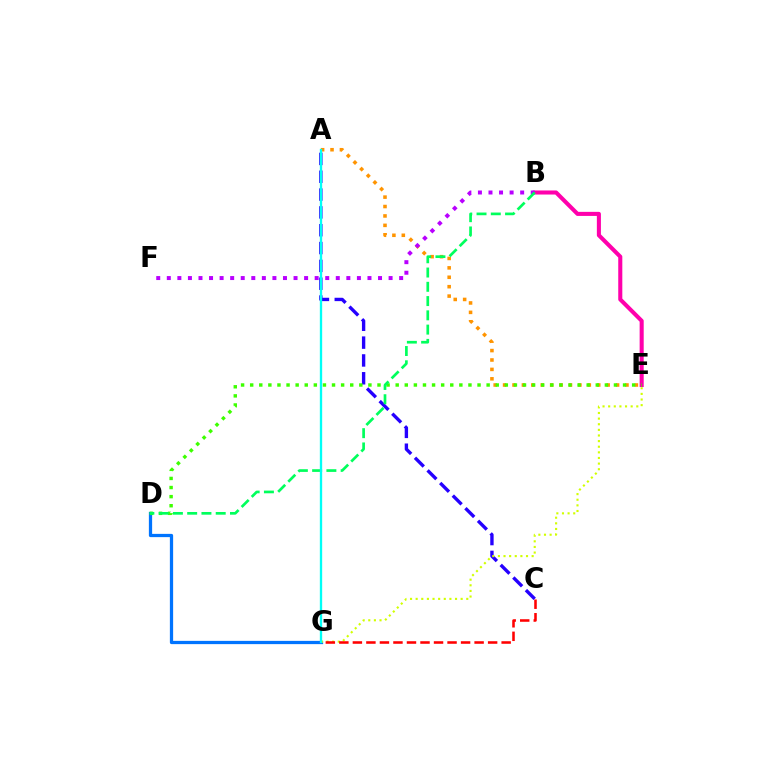{('A', 'C'): [{'color': '#2500ff', 'line_style': 'dashed', 'thickness': 2.42}], ('D', 'G'): [{'color': '#0074ff', 'line_style': 'solid', 'thickness': 2.34}], ('A', 'E'): [{'color': '#ff9400', 'line_style': 'dotted', 'thickness': 2.56}], ('B', 'E'): [{'color': '#ff00ac', 'line_style': 'solid', 'thickness': 2.93}], ('E', 'G'): [{'color': '#d1ff00', 'line_style': 'dotted', 'thickness': 1.53}], ('B', 'F'): [{'color': '#b900ff', 'line_style': 'dotted', 'thickness': 2.87}], ('D', 'E'): [{'color': '#3dff00', 'line_style': 'dotted', 'thickness': 2.47}], ('B', 'D'): [{'color': '#00ff5c', 'line_style': 'dashed', 'thickness': 1.94}], ('A', 'G'): [{'color': '#00fff6', 'line_style': 'solid', 'thickness': 1.68}], ('C', 'G'): [{'color': '#ff0000', 'line_style': 'dashed', 'thickness': 1.84}]}